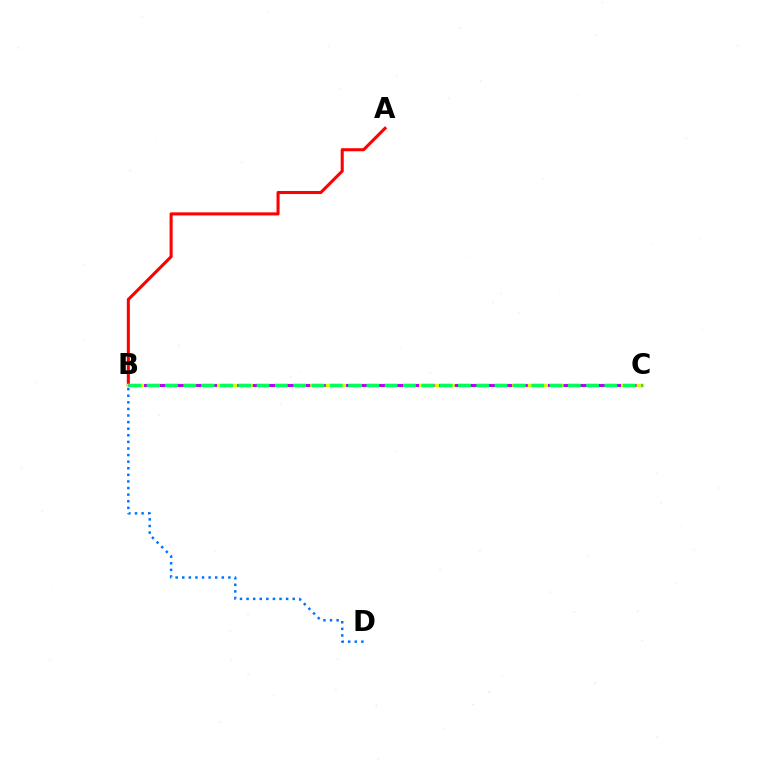{('A', 'B'): [{'color': '#ff0000', 'line_style': 'solid', 'thickness': 2.2}], ('B', 'C'): [{'color': '#d1ff00', 'line_style': 'solid', 'thickness': 2.48}, {'color': '#b900ff', 'line_style': 'dashed', 'thickness': 2.11}, {'color': '#00ff5c', 'line_style': 'dashed', 'thickness': 2.49}], ('B', 'D'): [{'color': '#0074ff', 'line_style': 'dotted', 'thickness': 1.79}]}